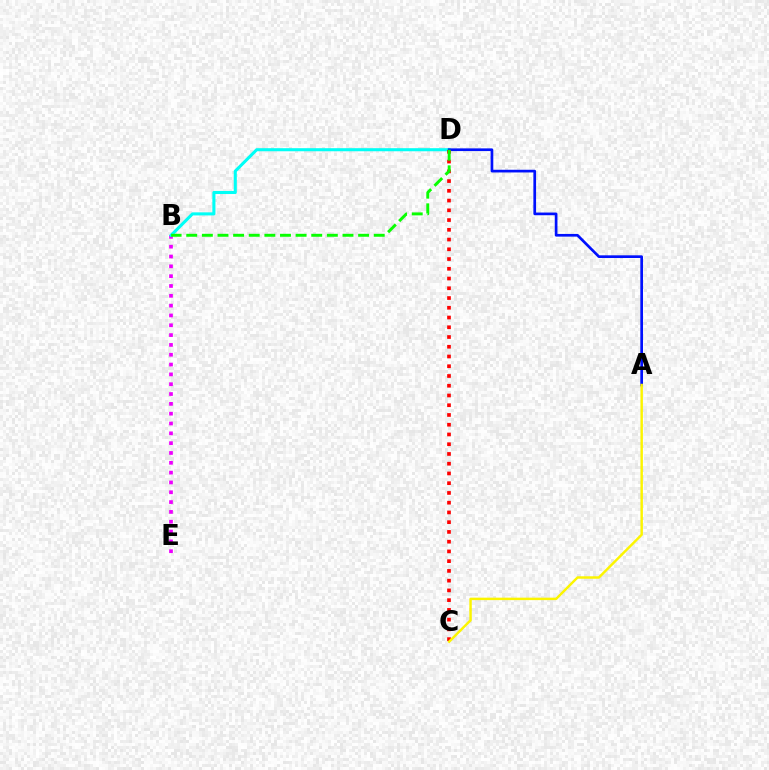{('B', 'E'): [{'color': '#ee00ff', 'line_style': 'dotted', 'thickness': 2.67}], ('B', 'D'): [{'color': '#00fff6', 'line_style': 'solid', 'thickness': 2.21}, {'color': '#08ff00', 'line_style': 'dashed', 'thickness': 2.12}], ('A', 'D'): [{'color': '#0010ff', 'line_style': 'solid', 'thickness': 1.94}], ('C', 'D'): [{'color': '#ff0000', 'line_style': 'dotted', 'thickness': 2.65}], ('A', 'C'): [{'color': '#fcf500', 'line_style': 'solid', 'thickness': 1.77}]}